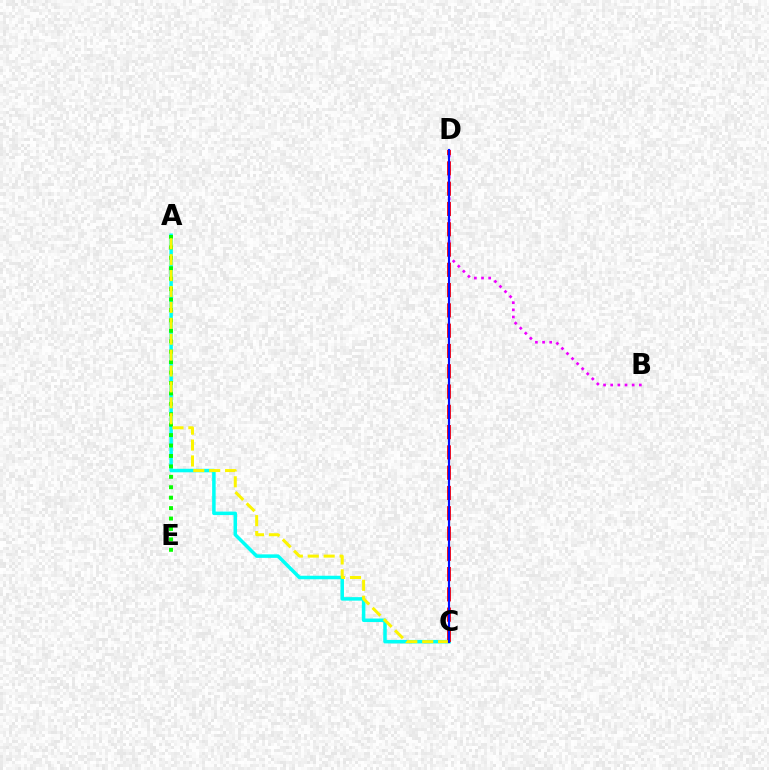{('B', 'D'): [{'color': '#ee00ff', 'line_style': 'dotted', 'thickness': 1.94}], ('A', 'C'): [{'color': '#00fff6', 'line_style': 'solid', 'thickness': 2.53}, {'color': '#fcf500', 'line_style': 'dashed', 'thickness': 2.16}], ('C', 'D'): [{'color': '#ff0000', 'line_style': 'dashed', 'thickness': 2.76}, {'color': '#0010ff', 'line_style': 'solid', 'thickness': 1.55}], ('A', 'E'): [{'color': '#08ff00', 'line_style': 'dotted', 'thickness': 2.83}]}